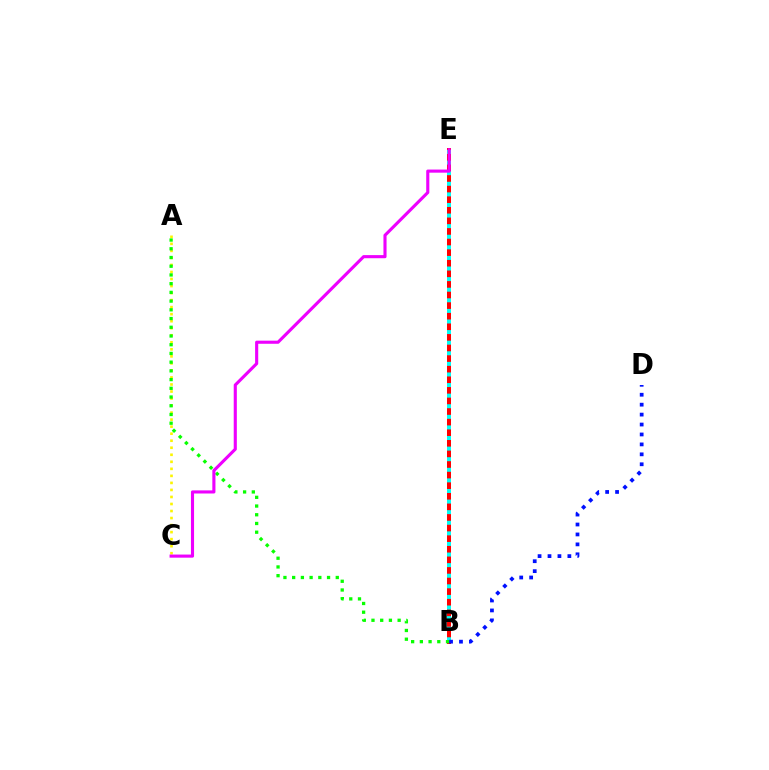{('B', 'E'): [{'color': '#ff0000', 'line_style': 'solid', 'thickness': 2.88}, {'color': '#00fff6', 'line_style': 'dotted', 'thickness': 2.88}], ('A', 'C'): [{'color': '#fcf500', 'line_style': 'dotted', 'thickness': 1.91}], ('A', 'B'): [{'color': '#08ff00', 'line_style': 'dotted', 'thickness': 2.37}], ('B', 'D'): [{'color': '#0010ff', 'line_style': 'dotted', 'thickness': 2.7}], ('C', 'E'): [{'color': '#ee00ff', 'line_style': 'solid', 'thickness': 2.24}]}